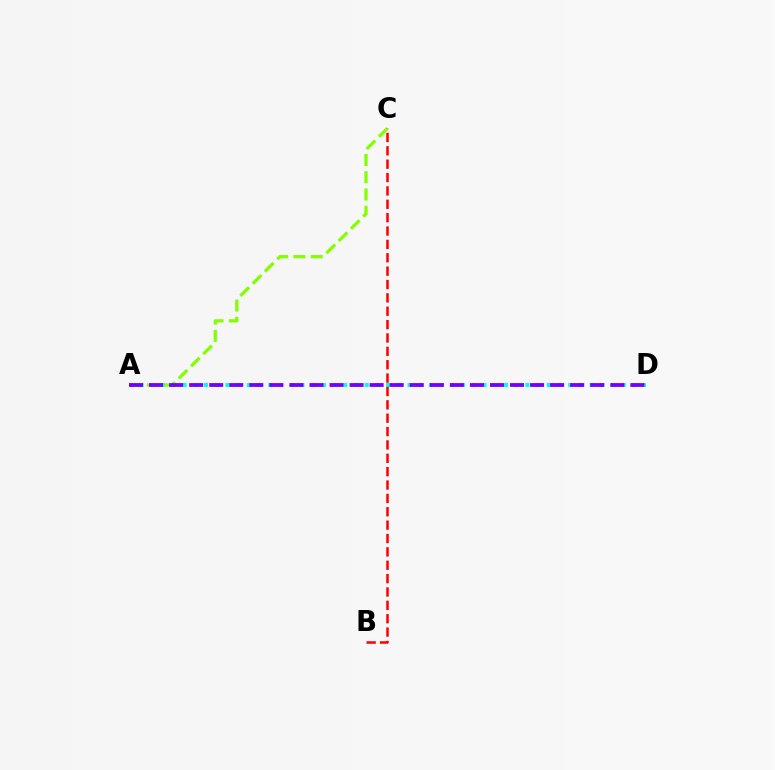{('A', 'D'): [{'color': '#00fff6', 'line_style': 'dotted', 'thickness': 2.91}, {'color': '#7200ff', 'line_style': 'dashed', 'thickness': 2.72}], ('A', 'C'): [{'color': '#84ff00', 'line_style': 'dashed', 'thickness': 2.35}], ('B', 'C'): [{'color': '#ff0000', 'line_style': 'dashed', 'thickness': 1.82}]}